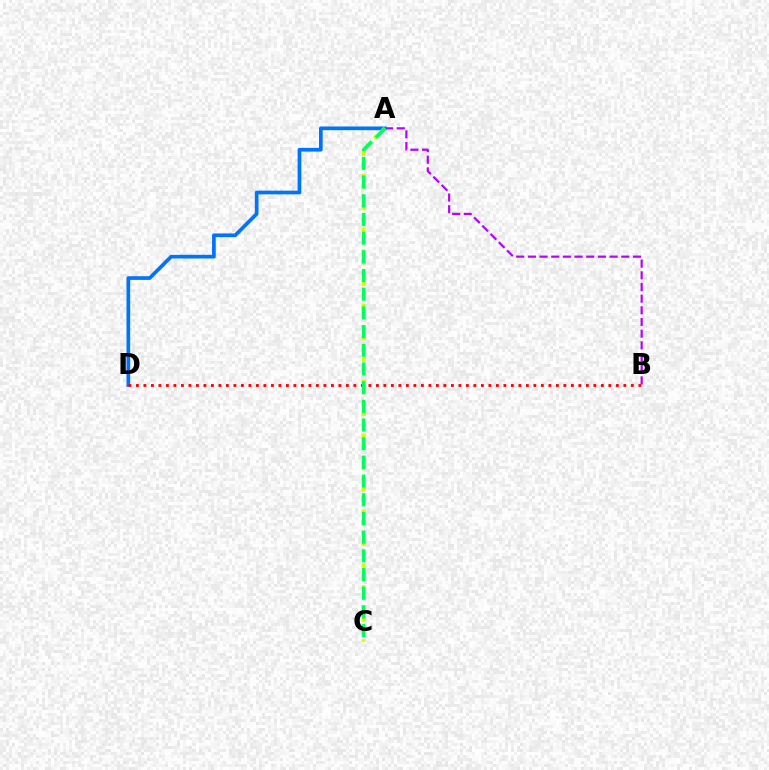{('A', 'B'): [{'color': '#b900ff', 'line_style': 'dashed', 'thickness': 1.59}], ('A', 'D'): [{'color': '#0074ff', 'line_style': 'solid', 'thickness': 2.65}], ('A', 'C'): [{'color': '#d1ff00', 'line_style': 'dotted', 'thickness': 2.94}, {'color': '#00ff5c', 'line_style': 'dashed', 'thickness': 2.54}], ('B', 'D'): [{'color': '#ff0000', 'line_style': 'dotted', 'thickness': 2.04}]}